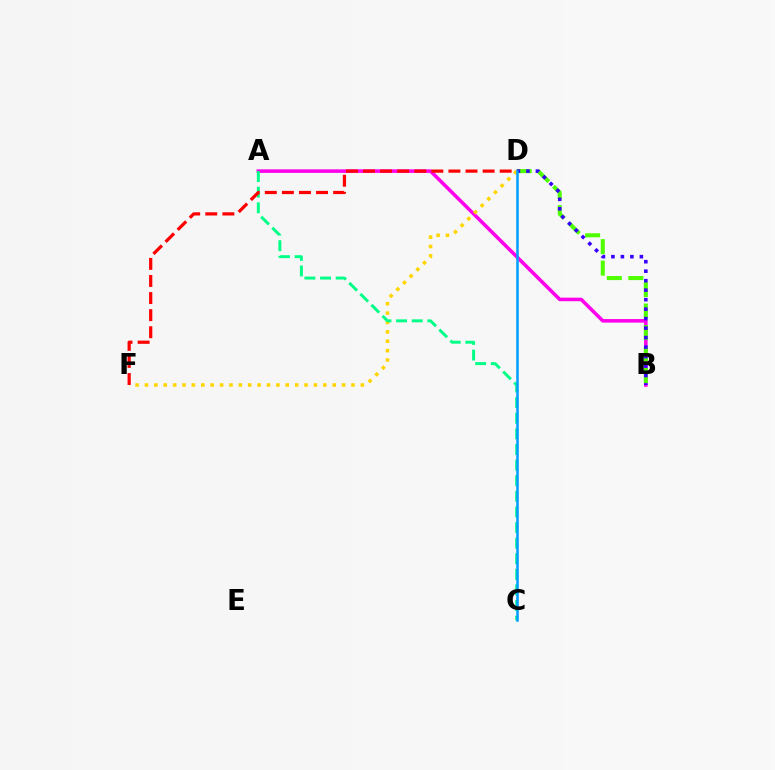{('A', 'B'): [{'color': '#ff00ed', 'line_style': 'solid', 'thickness': 2.56}], ('B', 'D'): [{'color': '#4fff00', 'line_style': 'dashed', 'thickness': 2.92}, {'color': '#3700ff', 'line_style': 'dotted', 'thickness': 2.58}], ('D', 'F'): [{'color': '#ffd500', 'line_style': 'dotted', 'thickness': 2.55}, {'color': '#ff0000', 'line_style': 'dashed', 'thickness': 2.32}], ('A', 'C'): [{'color': '#00ff86', 'line_style': 'dashed', 'thickness': 2.12}], ('C', 'D'): [{'color': '#009eff', 'line_style': 'solid', 'thickness': 1.82}]}